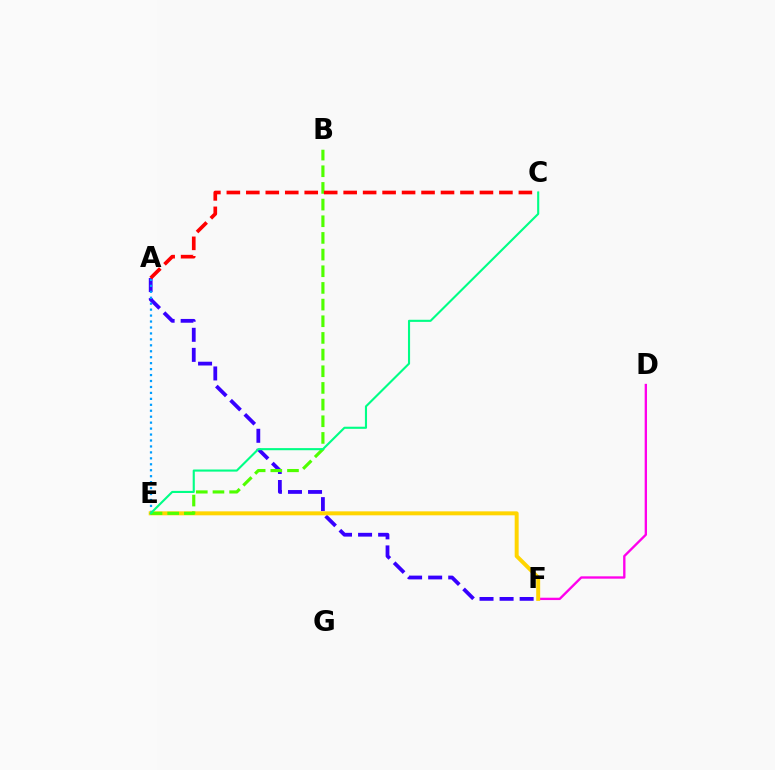{('D', 'F'): [{'color': '#ff00ed', 'line_style': 'solid', 'thickness': 1.69}], ('A', 'F'): [{'color': '#3700ff', 'line_style': 'dashed', 'thickness': 2.73}], ('A', 'E'): [{'color': '#009eff', 'line_style': 'dotted', 'thickness': 1.62}], ('E', 'F'): [{'color': '#ffd500', 'line_style': 'solid', 'thickness': 2.85}], ('B', 'E'): [{'color': '#4fff00', 'line_style': 'dashed', 'thickness': 2.26}], ('A', 'C'): [{'color': '#ff0000', 'line_style': 'dashed', 'thickness': 2.64}], ('C', 'E'): [{'color': '#00ff86', 'line_style': 'solid', 'thickness': 1.52}]}